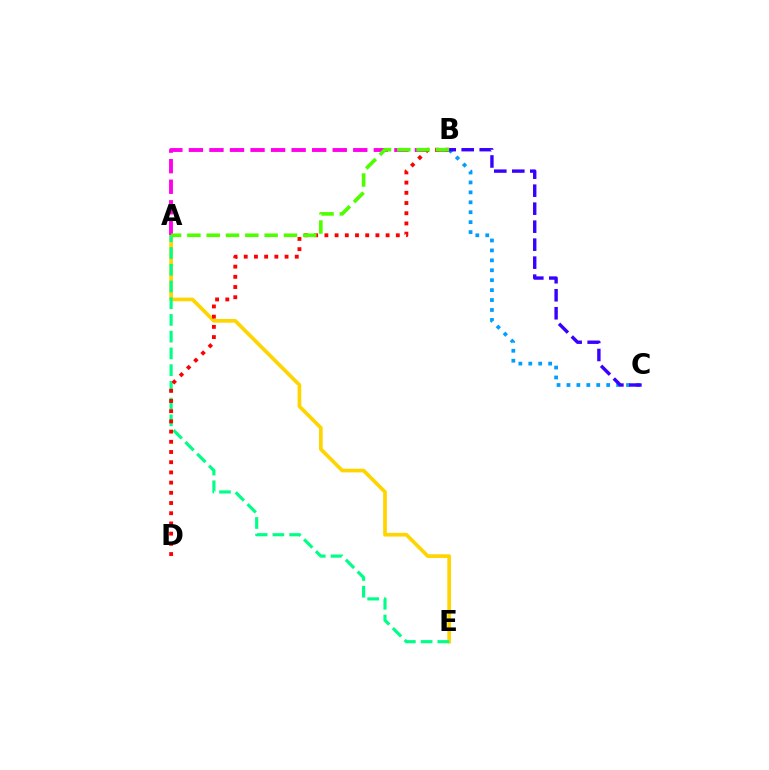{('A', 'E'): [{'color': '#ffd500', 'line_style': 'solid', 'thickness': 2.65}, {'color': '#00ff86', 'line_style': 'dashed', 'thickness': 2.27}], ('B', 'C'): [{'color': '#009eff', 'line_style': 'dotted', 'thickness': 2.7}, {'color': '#3700ff', 'line_style': 'dashed', 'thickness': 2.44}], ('A', 'B'): [{'color': '#ff00ed', 'line_style': 'dashed', 'thickness': 2.79}, {'color': '#4fff00', 'line_style': 'dashed', 'thickness': 2.62}], ('B', 'D'): [{'color': '#ff0000', 'line_style': 'dotted', 'thickness': 2.77}]}